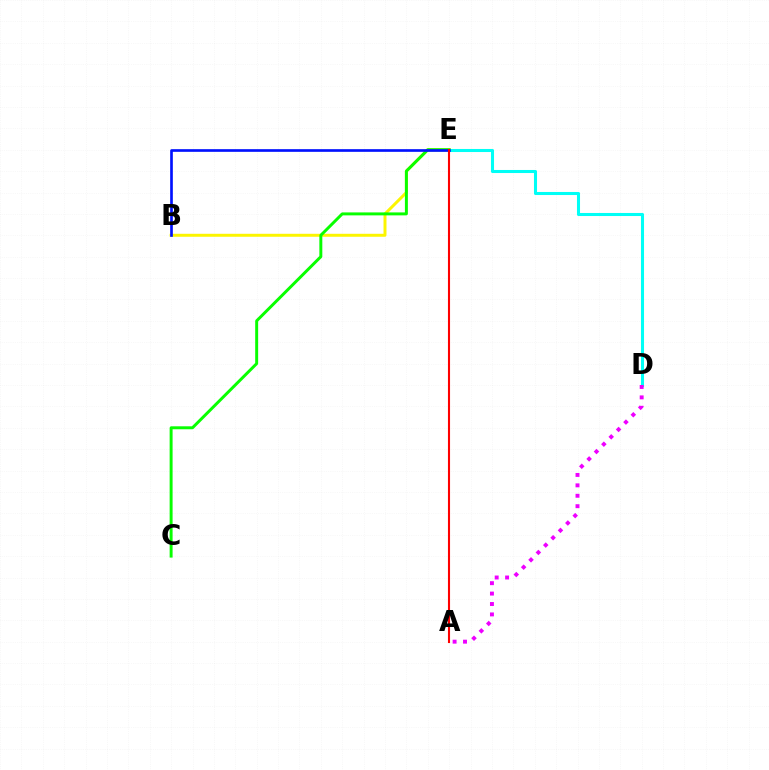{('B', 'E'): [{'color': '#fcf500', 'line_style': 'solid', 'thickness': 2.14}, {'color': '#0010ff', 'line_style': 'solid', 'thickness': 1.92}], ('C', 'E'): [{'color': '#08ff00', 'line_style': 'solid', 'thickness': 2.13}], ('D', 'E'): [{'color': '#00fff6', 'line_style': 'solid', 'thickness': 2.2}], ('A', 'E'): [{'color': '#ff0000', 'line_style': 'solid', 'thickness': 1.51}], ('A', 'D'): [{'color': '#ee00ff', 'line_style': 'dotted', 'thickness': 2.83}]}